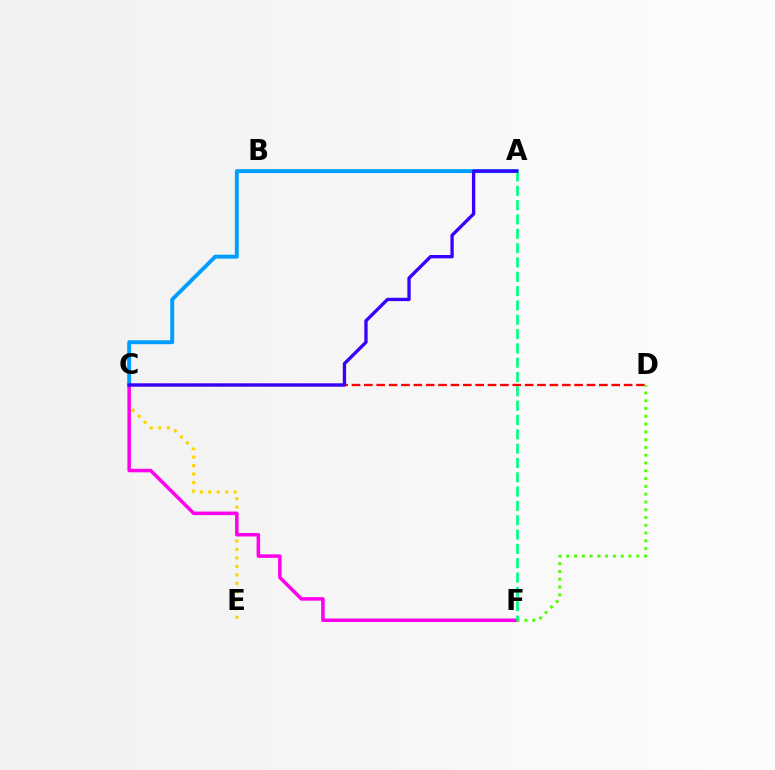{('C', 'E'): [{'color': '#ffd500', 'line_style': 'dotted', 'thickness': 2.3}], ('C', 'F'): [{'color': '#ff00ed', 'line_style': 'solid', 'thickness': 2.53}], ('A', 'C'): [{'color': '#009eff', 'line_style': 'solid', 'thickness': 2.82}, {'color': '#3700ff', 'line_style': 'solid', 'thickness': 2.4}], ('C', 'D'): [{'color': '#ff0000', 'line_style': 'dashed', 'thickness': 1.68}], ('D', 'F'): [{'color': '#4fff00', 'line_style': 'dotted', 'thickness': 2.11}], ('A', 'F'): [{'color': '#00ff86', 'line_style': 'dashed', 'thickness': 1.95}]}